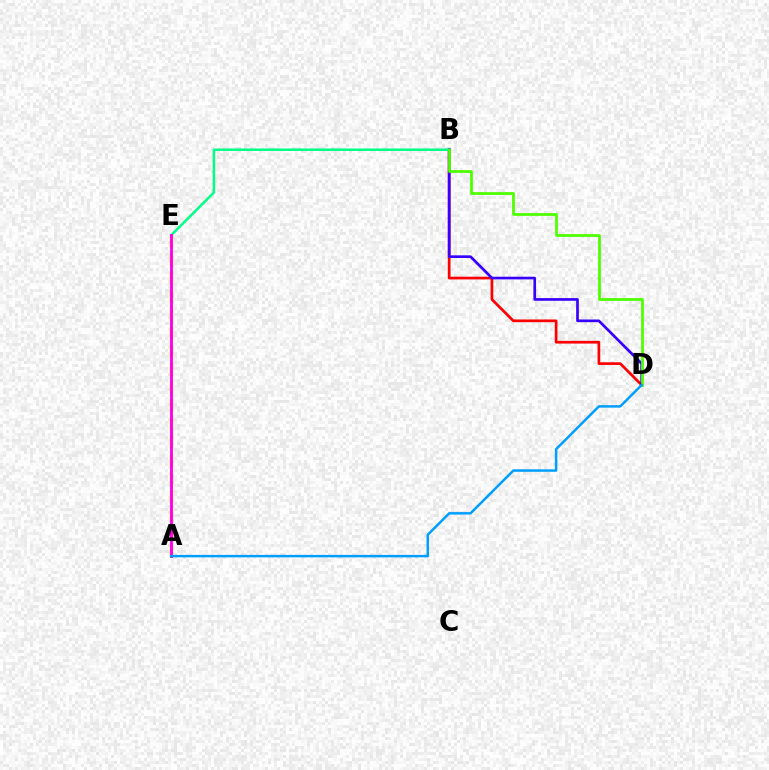{('B', 'D'): [{'color': '#ff0000', 'line_style': 'solid', 'thickness': 1.95}, {'color': '#3700ff', 'line_style': 'solid', 'thickness': 1.93}, {'color': '#4fff00', 'line_style': 'solid', 'thickness': 1.99}], ('B', 'E'): [{'color': '#00ff86', 'line_style': 'solid', 'thickness': 1.78}], ('A', 'E'): [{'color': '#ffd500', 'line_style': 'dashed', 'thickness': 2.48}, {'color': '#ff00ed', 'line_style': 'solid', 'thickness': 2.07}], ('A', 'D'): [{'color': '#009eff', 'line_style': 'solid', 'thickness': 1.79}]}